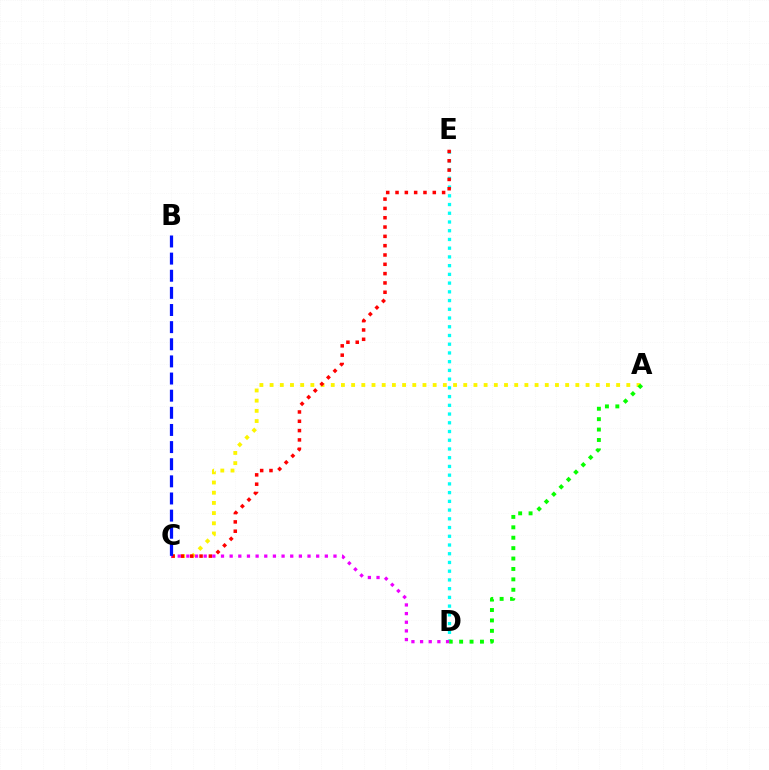{('A', 'C'): [{'color': '#fcf500', 'line_style': 'dotted', 'thickness': 2.77}], ('D', 'E'): [{'color': '#00fff6', 'line_style': 'dotted', 'thickness': 2.37}], ('C', 'E'): [{'color': '#ff0000', 'line_style': 'dotted', 'thickness': 2.53}], ('A', 'D'): [{'color': '#08ff00', 'line_style': 'dotted', 'thickness': 2.83}], ('C', 'D'): [{'color': '#ee00ff', 'line_style': 'dotted', 'thickness': 2.35}], ('B', 'C'): [{'color': '#0010ff', 'line_style': 'dashed', 'thickness': 2.33}]}